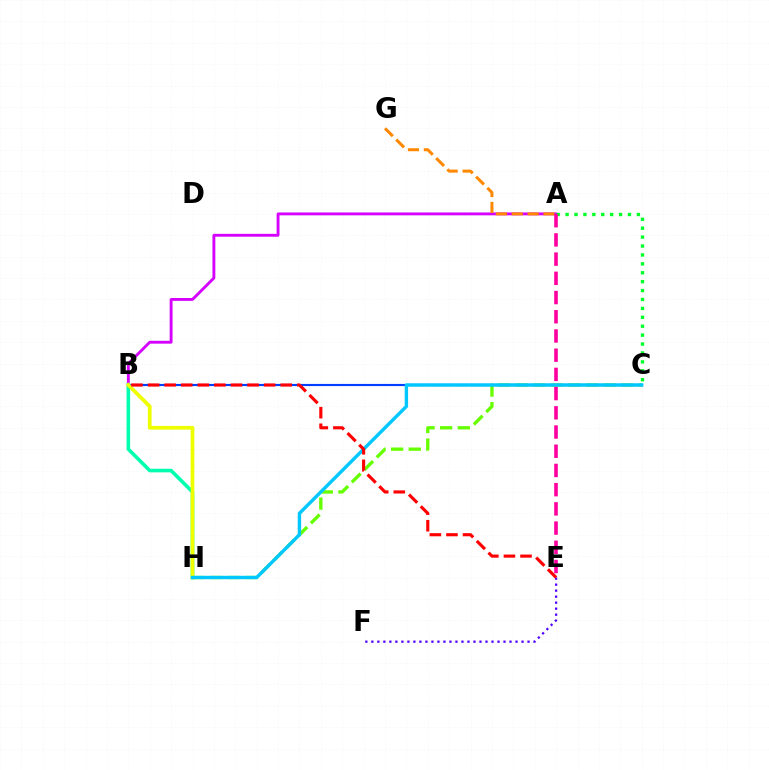{('C', 'H'): [{'color': '#66ff00', 'line_style': 'dashed', 'thickness': 2.39}, {'color': '#00c7ff', 'line_style': 'solid', 'thickness': 2.45}], ('A', 'B'): [{'color': '#d600ff', 'line_style': 'solid', 'thickness': 2.07}], ('E', 'F'): [{'color': '#4f00ff', 'line_style': 'dotted', 'thickness': 1.63}], ('A', 'G'): [{'color': '#ff8800', 'line_style': 'dashed', 'thickness': 2.16}], ('A', 'C'): [{'color': '#00ff27', 'line_style': 'dotted', 'thickness': 2.42}], ('B', 'H'): [{'color': '#00ffaf', 'line_style': 'solid', 'thickness': 2.59}, {'color': '#eeff00', 'line_style': 'solid', 'thickness': 2.69}], ('B', 'C'): [{'color': '#003fff', 'line_style': 'solid', 'thickness': 1.54}], ('A', 'E'): [{'color': '#ff00a0', 'line_style': 'dashed', 'thickness': 2.61}], ('B', 'E'): [{'color': '#ff0000', 'line_style': 'dashed', 'thickness': 2.25}]}